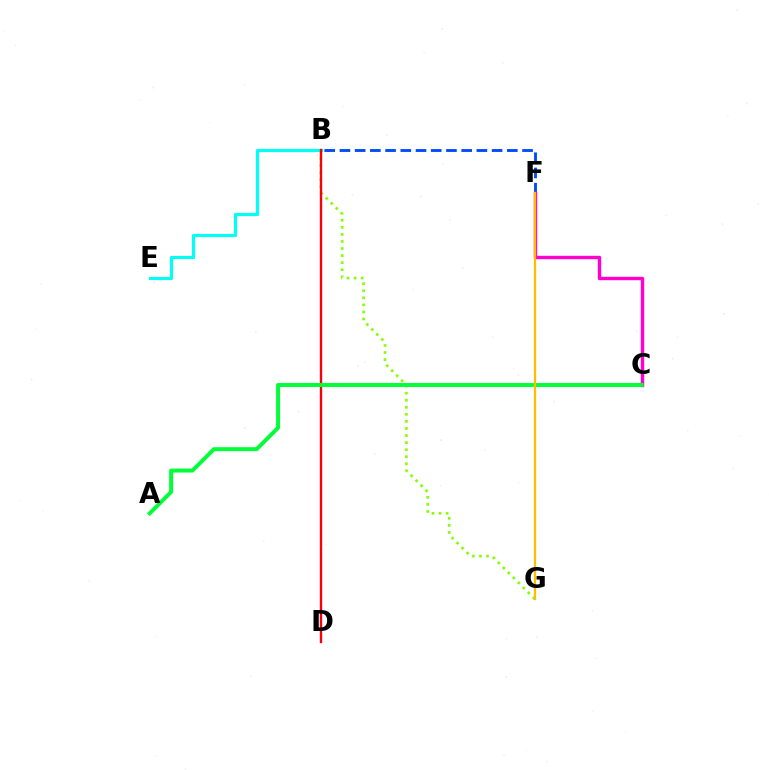{('B', 'F'): [{'color': '#004bff', 'line_style': 'dashed', 'thickness': 2.07}], ('B', 'E'): [{'color': '#00fff6', 'line_style': 'solid', 'thickness': 2.27}], ('C', 'F'): [{'color': '#ff00cf', 'line_style': 'solid', 'thickness': 2.46}], ('B', 'G'): [{'color': '#84ff00', 'line_style': 'dotted', 'thickness': 1.92}], ('B', 'D'): [{'color': '#7200ff', 'line_style': 'solid', 'thickness': 1.58}, {'color': '#ff0000', 'line_style': 'solid', 'thickness': 1.59}], ('A', 'C'): [{'color': '#00ff39', 'line_style': 'solid', 'thickness': 2.84}], ('F', 'G'): [{'color': '#ffbd00', 'line_style': 'solid', 'thickness': 1.62}]}